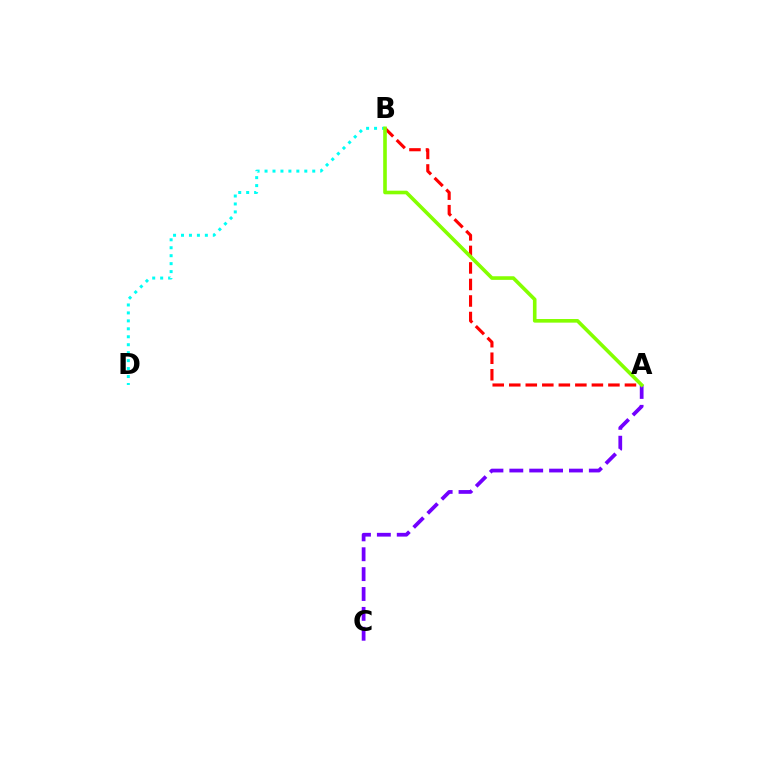{('A', 'C'): [{'color': '#7200ff', 'line_style': 'dashed', 'thickness': 2.7}], ('A', 'B'): [{'color': '#ff0000', 'line_style': 'dashed', 'thickness': 2.25}, {'color': '#84ff00', 'line_style': 'solid', 'thickness': 2.6}], ('B', 'D'): [{'color': '#00fff6', 'line_style': 'dotted', 'thickness': 2.16}]}